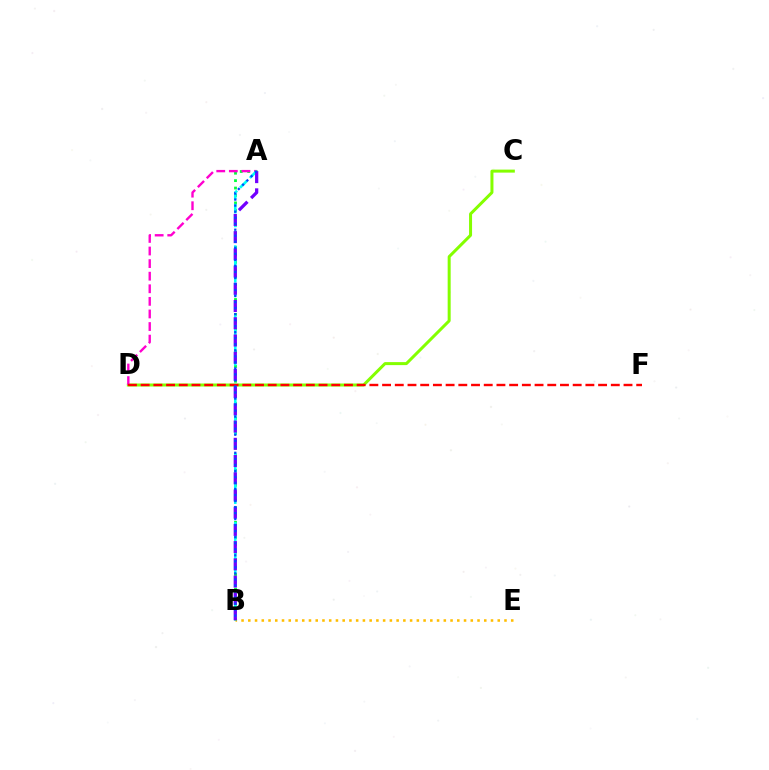{('B', 'E'): [{'color': '#ffbd00', 'line_style': 'dotted', 'thickness': 1.83}], ('C', 'D'): [{'color': '#84ff00', 'line_style': 'solid', 'thickness': 2.16}], ('A', 'B'): [{'color': '#00ff39', 'line_style': 'dotted', 'thickness': 2.02}, {'color': '#00fff6', 'line_style': 'dashed', 'thickness': 1.88}, {'color': '#7200ff', 'line_style': 'dashed', 'thickness': 2.34}, {'color': '#004bff', 'line_style': 'dotted', 'thickness': 1.64}], ('A', 'D'): [{'color': '#ff00cf', 'line_style': 'dashed', 'thickness': 1.71}], ('D', 'F'): [{'color': '#ff0000', 'line_style': 'dashed', 'thickness': 1.73}]}